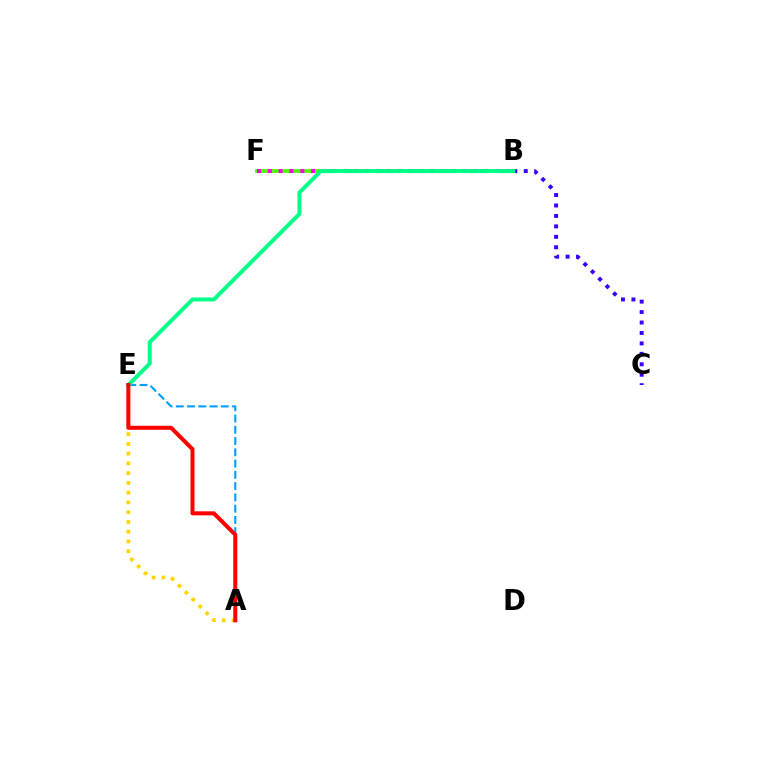{('B', 'C'): [{'color': '#3700ff', 'line_style': 'dotted', 'thickness': 2.84}], ('A', 'E'): [{'color': '#ffd500', 'line_style': 'dotted', 'thickness': 2.65}, {'color': '#009eff', 'line_style': 'dashed', 'thickness': 1.53}, {'color': '#ff0000', 'line_style': 'solid', 'thickness': 2.89}], ('B', 'F'): [{'color': '#4fff00', 'line_style': 'solid', 'thickness': 2.7}, {'color': '#ff00ed', 'line_style': 'dotted', 'thickness': 2.94}], ('B', 'E'): [{'color': '#00ff86', 'line_style': 'solid', 'thickness': 2.85}]}